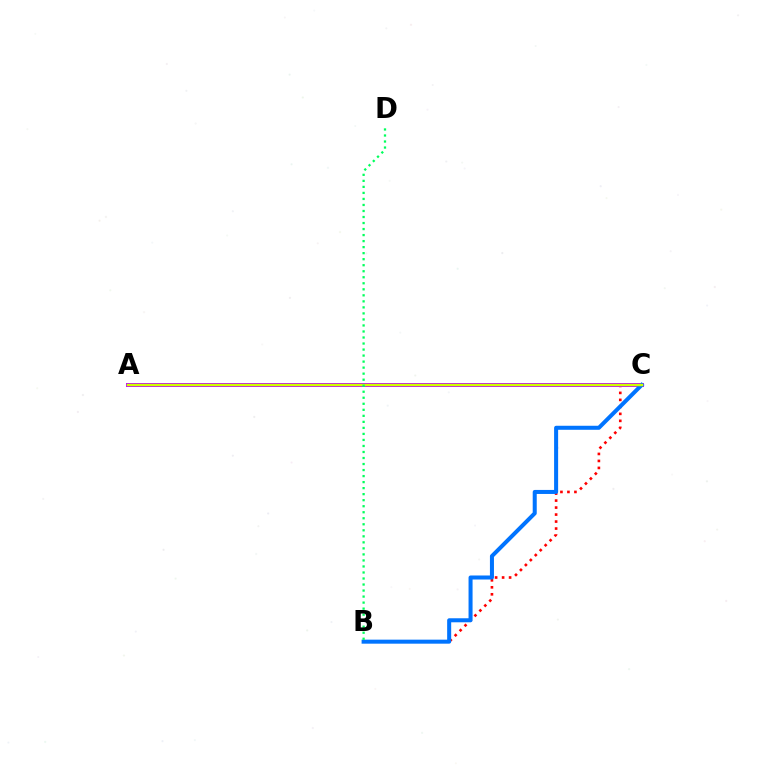{('B', 'C'): [{'color': '#ff0000', 'line_style': 'dotted', 'thickness': 1.9}, {'color': '#0074ff', 'line_style': 'solid', 'thickness': 2.9}], ('A', 'C'): [{'color': '#b900ff', 'line_style': 'solid', 'thickness': 2.85}, {'color': '#d1ff00', 'line_style': 'solid', 'thickness': 1.76}], ('B', 'D'): [{'color': '#00ff5c', 'line_style': 'dotted', 'thickness': 1.64}]}